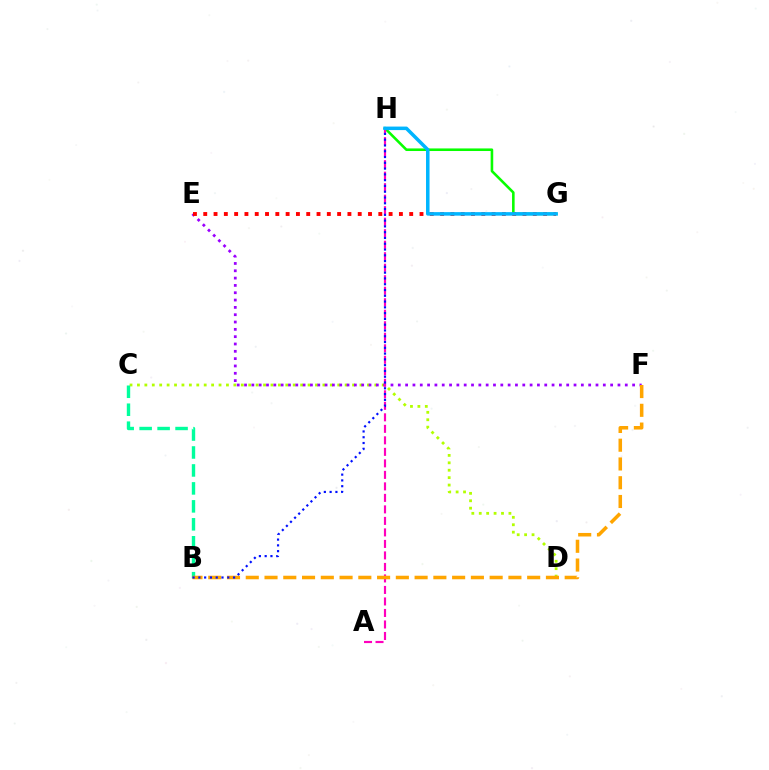{('C', 'D'): [{'color': '#b3ff00', 'line_style': 'dotted', 'thickness': 2.02}], ('E', 'F'): [{'color': '#9b00ff', 'line_style': 'dotted', 'thickness': 1.99}], ('G', 'H'): [{'color': '#08ff00', 'line_style': 'solid', 'thickness': 1.86}, {'color': '#00b5ff', 'line_style': 'solid', 'thickness': 2.53}], ('B', 'C'): [{'color': '#00ff9d', 'line_style': 'dashed', 'thickness': 2.44}], ('A', 'H'): [{'color': '#ff00bd', 'line_style': 'dashed', 'thickness': 1.56}], ('B', 'F'): [{'color': '#ffa500', 'line_style': 'dashed', 'thickness': 2.55}], ('E', 'G'): [{'color': '#ff0000', 'line_style': 'dotted', 'thickness': 2.8}], ('B', 'H'): [{'color': '#0010ff', 'line_style': 'dotted', 'thickness': 1.57}]}